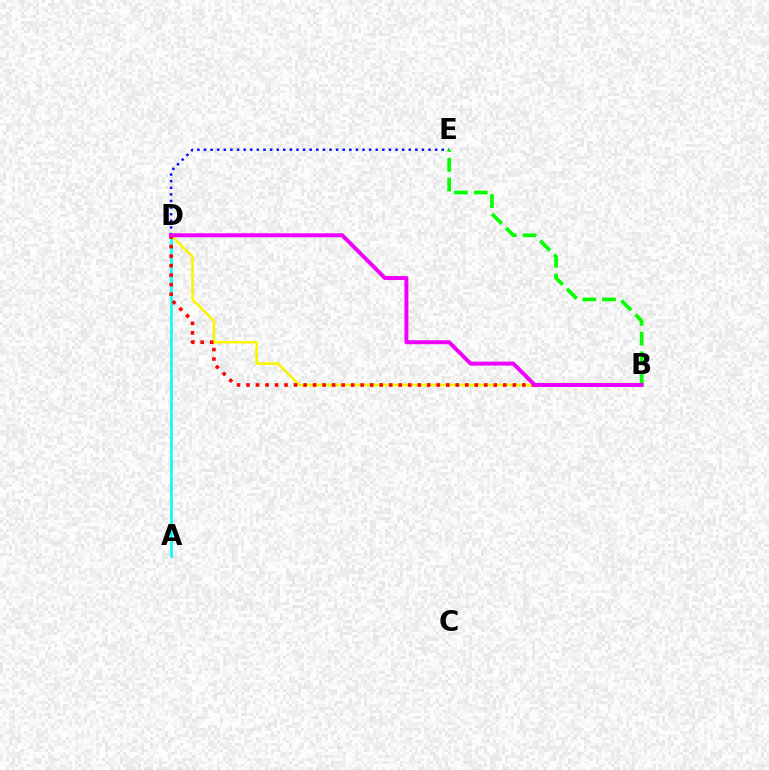{('D', 'E'): [{'color': '#0010ff', 'line_style': 'dotted', 'thickness': 1.79}], ('B', 'D'): [{'color': '#fcf500', 'line_style': 'solid', 'thickness': 1.86}, {'color': '#ff0000', 'line_style': 'dotted', 'thickness': 2.58}, {'color': '#ee00ff', 'line_style': 'solid', 'thickness': 2.84}], ('A', 'D'): [{'color': '#00fff6', 'line_style': 'solid', 'thickness': 1.9}], ('B', 'E'): [{'color': '#08ff00', 'line_style': 'dashed', 'thickness': 2.68}]}